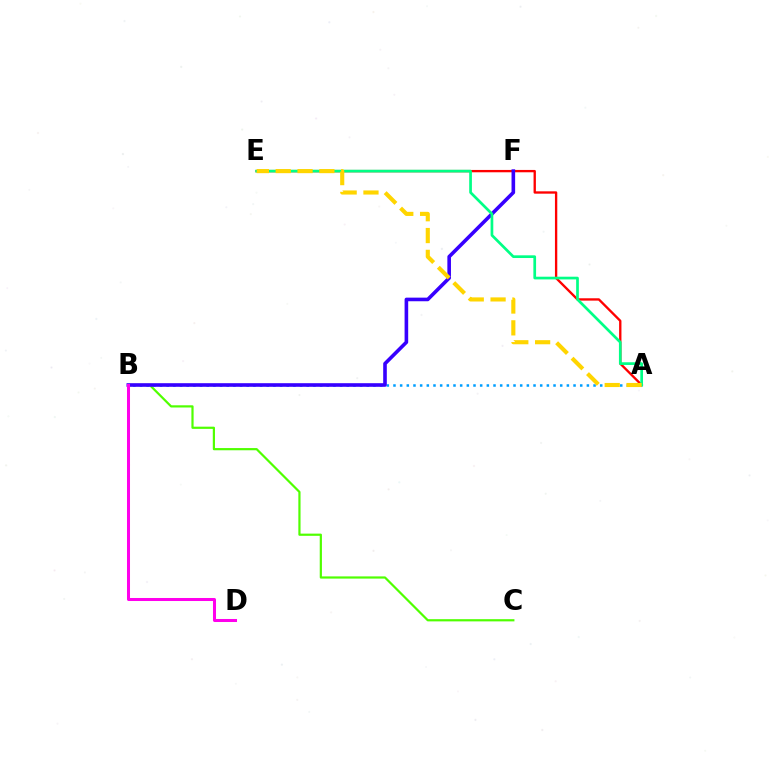{('B', 'C'): [{'color': '#4fff00', 'line_style': 'solid', 'thickness': 1.58}], ('A', 'B'): [{'color': '#009eff', 'line_style': 'dotted', 'thickness': 1.81}], ('A', 'E'): [{'color': '#ff0000', 'line_style': 'solid', 'thickness': 1.69}, {'color': '#00ff86', 'line_style': 'solid', 'thickness': 1.94}, {'color': '#ffd500', 'line_style': 'dashed', 'thickness': 2.97}], ('B', 'F'): [{'color': '#3700ff', 'line_style': 'solid', 'thickness': 2.6}], ('B', 'D'): [{'color': '#ff00ed', 'line_style': 'solid', 'thickness': 2.18}]}